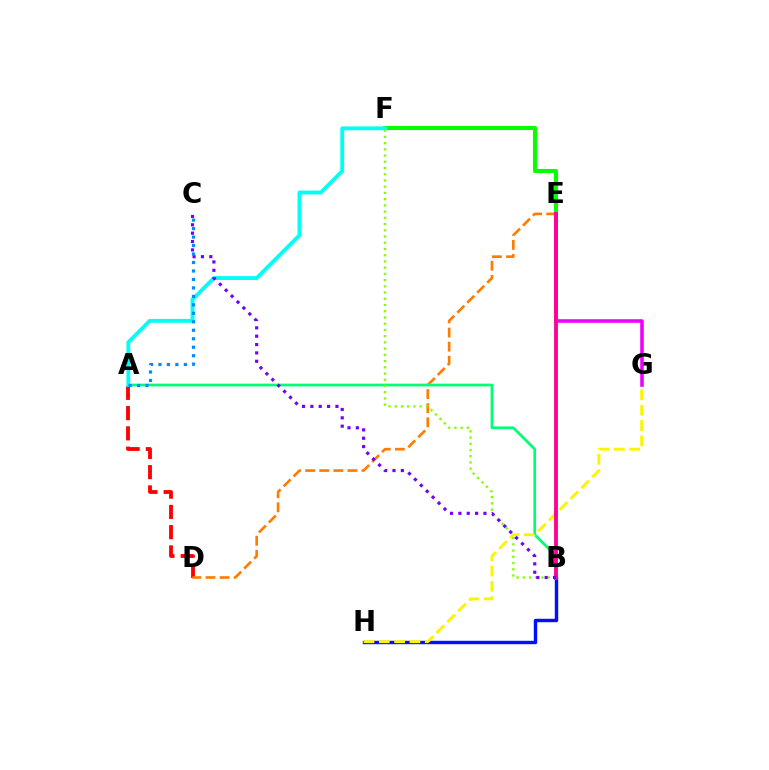{('A', 'D'): [{'color': '#ff0000', 'line_style': 'dashed', 'thickness': 2.75}], ('D', 'E'): [{'color': '#ff7c00', 'line_style': 'dashed', 'thickness': 1.91}], ('E', 'F'): [{'color': '#08ff00', 'line_style': 'solid', 'thickness': 2.95}], ('B', 'H'): [{'color': '#0010ff', 'line_style': 'solid', 'thickness': 2.46}], ('A', 'B'): [{'color': '#00ff74', 'line_style': 'solid', 'thickness': 1.96}], ('G', 'H'): [{'color': '#fcf500', 'line_style': 'dashed', 'thickness': 2.08}], ('A', 'F'): [{'color': '#00fff6', 'line_style': 'solid', 'thickness': 2.77}], ('E', 'G'): [{'color': '#ee00ff', 'line_style': 'solid', 'thickness': 2.57}], ('B', 'E'): [{'color': '#ff0094', 'line_style': 'solid', 'thickness': 2.76}], ('B', 'F'): [{'color': '#84ff00', 'line_style': 'dotted', 'thickness': 1.69}], ('B', 'C'): [{'color': '#7200ff', 'line_style': 'dotted', 'thickness': 2.27}], ('A', 'C'): [{'color': '#008cff', 'line_style': 'dotted', 'thickness': 2.3}]}